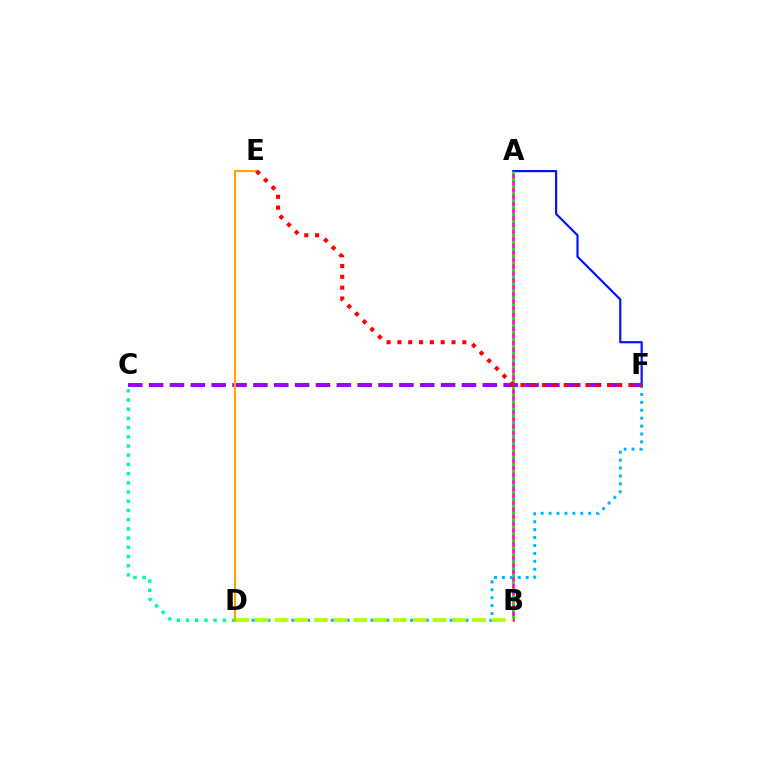{('A', 'B'): [{'color': '#ff00bd', 'line_style': 'solid', 'thickness': 1.88}, {'color': '#08ff00', 'line_style': 'dotted', 'thickness': 1.89}], ('D', 'F'): [{'color': '#00b5ff', 'line_style': 'dotted', 'thickness': 2.15}], ('A', 'F'): [{'color': '#0010ff', 'line_style': 'solid', 'thickness': 1.55}], ('B', 'D'): [{'color': '#b3ff00', 'line_style': 'dashed', 'thickness': 2.68}], ('C', 'D'): [{'color': '#00ff9d', 'line_style': 'dotted', 'thickness': 2.5}], ('C', 'F'): [{'color': '#9b00ff', 'line_style': 'dashed', 'thickness': 2.83}], ('D', 'E'): [{'color': '#ffa500', 'line_style': 'solid', 'thickness': 1.55}], ('E', 'F'): [{'color': '#ff0000', 'line_style': 'dotted', 'thickness': 2.94}]}